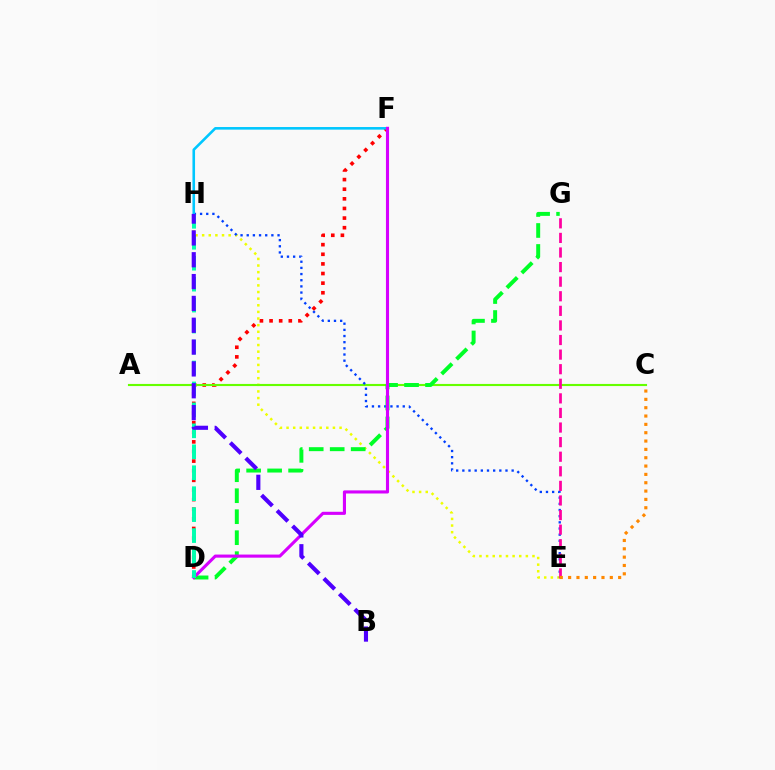{('D', 'F'): [{'color': '#ff0000', 'line_style': 'dotted', 'thickness': 2.61}, {'color': '#d600ff', 'line_style': 'solid', 'thickness': 2.24}], ('E', 'H'): [{'color': '#eeff00', 'line_style': 'dotted', 'thickness': 1.8}, {'color': '#003fff', 'line_style': 'dotted', 'thickness': 1.67}], ('A', 'C'): [{'color': '#66ff00', 'line_style': 'solid', 'thickness': 1.53}], ('F', 'H'): [{'color': '#00c7ff', 'line_style': 'solid', 'thickness': 1.87}], ('D', 'G'): [{'color': '#00ff27', 'line_style': 'dashed', 'thickness': 2.85}], ('E', 'G'): [{'color': '#ff00a0', 'line_style': 'dashed', 'thickness': 1.98}], ('D', 'H'): [{'color': '#00ffaf', 'line_style': 'dashed', 'thickness': 2.85}], ('C', 'E'): [{'color': '#ff8800', 'line_style': 'dotted', 'thickness': 2.27}], ('B', 'H'): [{'color': '#4f00ff', 'line_style': 'dashed', 'thickness': 2.97}]}